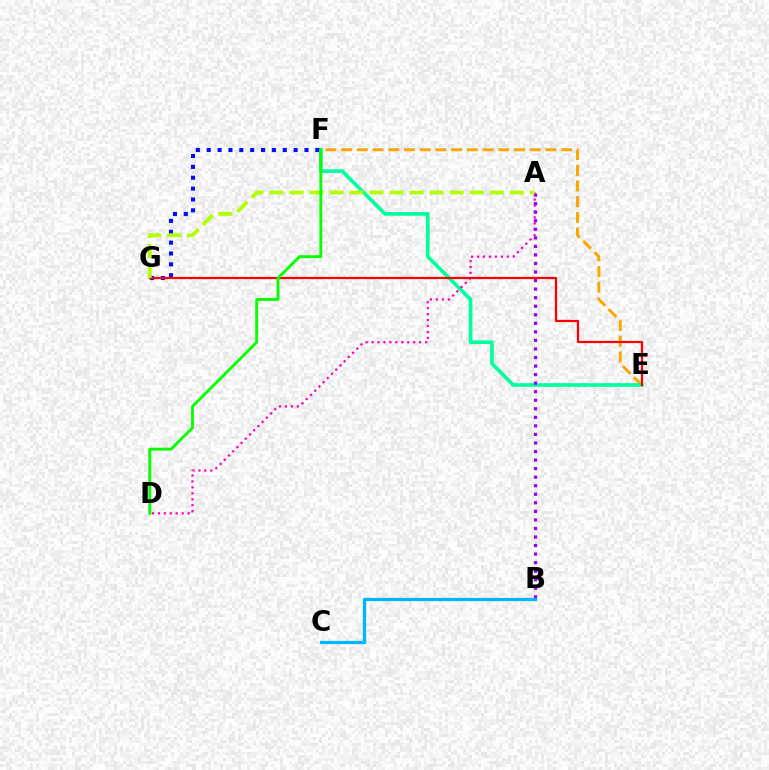{('E', 'F'): [{'color': '#ffa500', 'line_style': 'dashed', 'thickness': 2.14}, {'color': '#00ff9d', 'line_style': 'solid', 'thickness': 2.63}], ('F', 'G'): [{'color': '#0010ff', 'line_style': 'dotted', 'thickness': 2.95}], ('A', 'D'): [{'color': '#ff00bd', 'line_style': 'dotted', 'thickness': 1.62}], ('A', 'B'): [{'color': '#9b00ff', 'line_style': 'dotted', 'thickness': 2.32}], ('B', 'C'): [{'color': '#00b5ff', 'line_style': 'solid', 'thickness': 2.33}], ('E', 'G'): [{'color': '#ff0000', 'line_style': 'solid', 'thickness': 1.59}], ('A', 'G'): [{'color': '#b3ff00', 'line_style': 'dashed', 'thickness': 2.72}], ('D', 'F'): [{'color': '#08ff00', 'line_style': 'solid', 'thickness': 2.07}]}